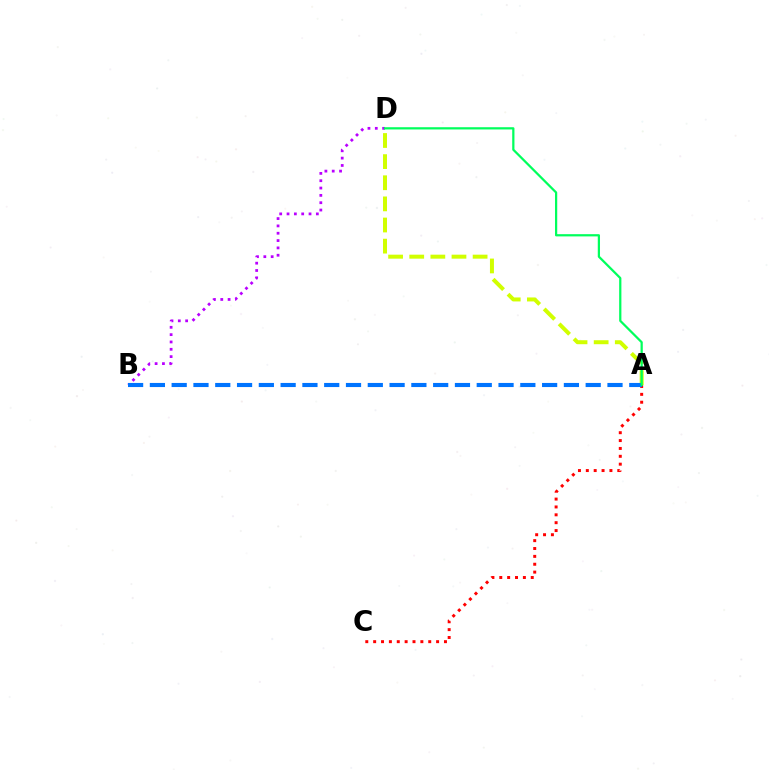{('B', 'D'): [{'color': '#b900ff', 'line_style': 'dotted', 'thickness': 1.99}], ('A', 'D'): [{'color': '#d1ff00', 'line_style': 'dashed', 'thickness': 2.87}, {'color': '#00ff5c', 'line_style': 'solid', 'thickness': 1.61}], ('A', 'C'): [{'color': '#ff0000', 'line_style': 'dotted', 'thickness': 2.14}], ('A', 'B'): [{'color': '#0074ff', 'line_style': 'dashed', 'thickness': 2.96}]}